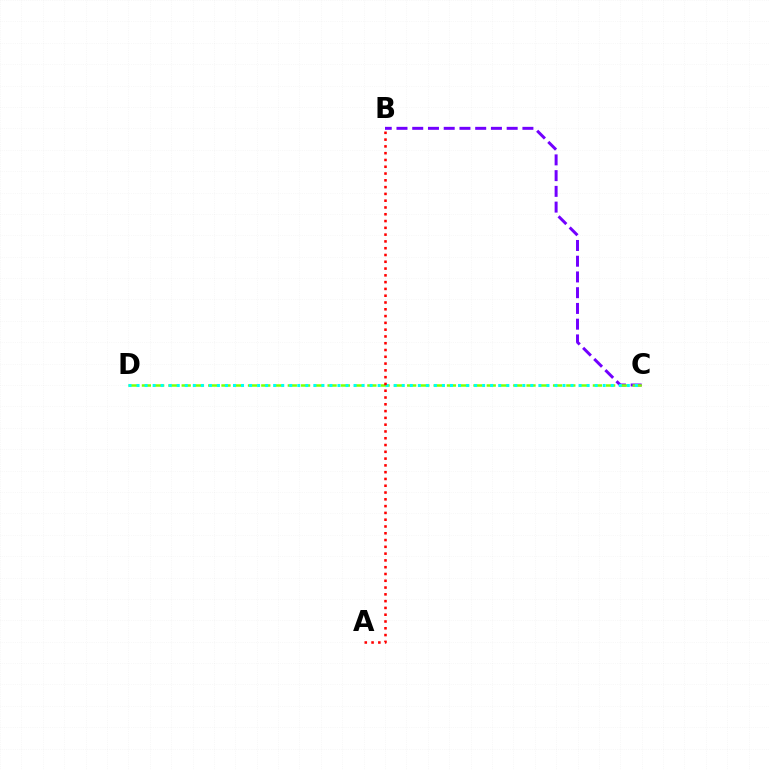{('B', 'C'): [{'color': '#7200ff', 'line_style': 'dashed', 'thickness': 2.14}], ('C', 'D'): [{'color': '#84ff00', 'line_style': 'dashed', 'thickness': 1.8}, {'color': '#00fff6', 'line_style': 'dotted', 'thickness': 2.18}], ('A', 'B'): [{'color': '#ff0000', 'line_style': 'dotted', 'thickness': 1.84}]}